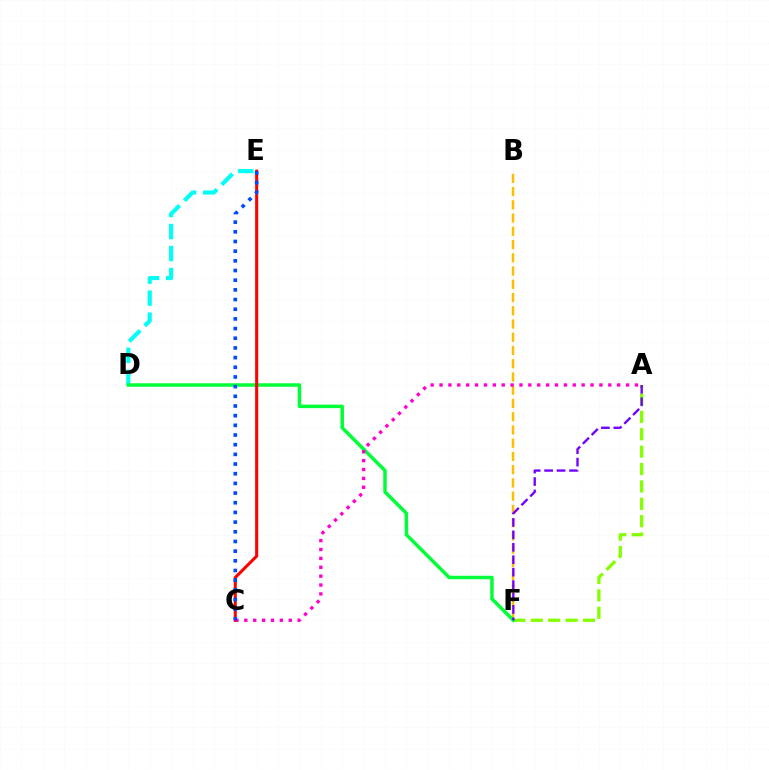{('D', 'E'): [{'color': '#00fff6', 'line_style': 'dashed', 'thickness': 2.99}], ('A', 'F'): [{'color': '#84ff00', 'line_style': 'dashed', 'thickness': 2.36}, {'color': '#7200ff', 'line_style': 'dashed', 'thickness': 1.69}], ('B', 'F'): [{'color': '#ffbd00', 'line_style': 'dashed', 'thickness': 1.8}], ('D', 'F'): [{'color': '#00ff39', 'line_style': 'solid', 'thickness': 2.51}], ('A', 'C'): [{'color': '#ff00cf', 'line_style': 'dotted', 'thickness': 2.41}], ('C', 'E'): [{'color': '#ff0000', 'line_style': 'solid', 'thickness': 2.2}, {'color': '#004bff', 'line_style': 'dotted', 'thickness': 2.63}]}